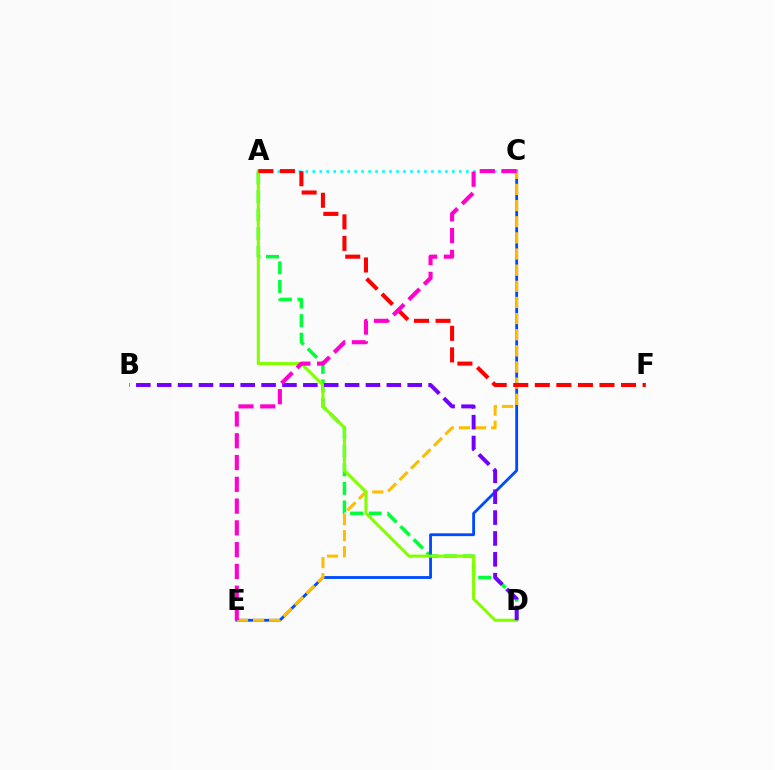{('A', 'D'): [{'color': '#00ff39', 'line_style': 'dashed', 'thickness': 2.52}, {'color': '#84ff00', 'line_style': 'solid', 'thickness': 2.22}], ('C', 'E'): [{'color': '#004bff', 'line_style': 'solid', 'thickness': 2.04}, {'color': '#ffbd00', 'line_style': 'dashed', 'thickness': 2.19}, {'color': '#ff00cf', 'line_style': 'dashed', 'thickness': 2.96}], ('A', 'C'): [{'color': '#00fff6', 'line_style': 'dotted', 'thickness': 1.9}], ('B', 'D'): [{'color': '#7200ff', 'line_style': 'dashed', 'thickness': 2.84}], ('A', 'F'): [{'color': '#ff0000', 'line_style': 'dashed', 'thickness': 2.93}]}